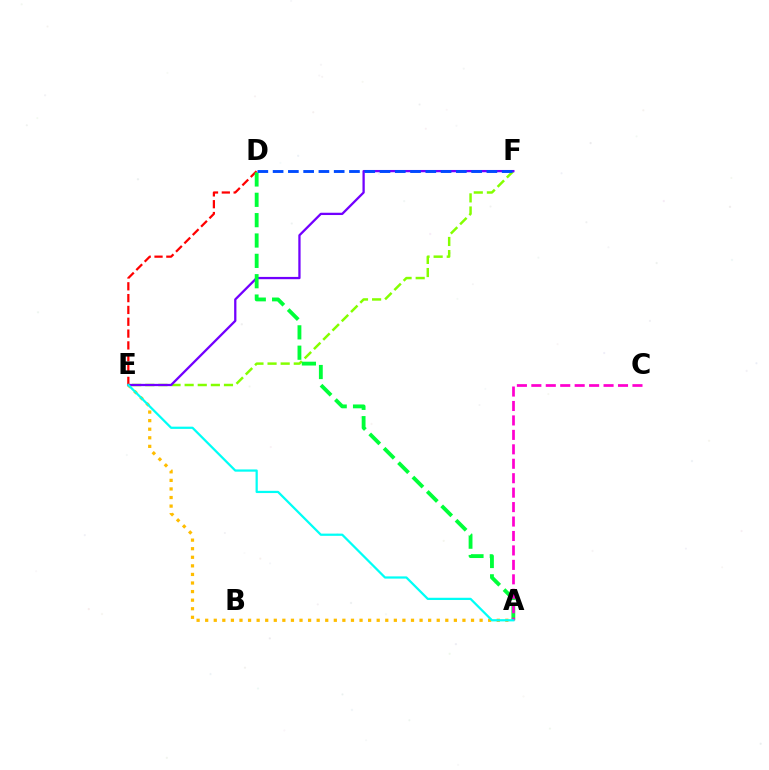{('E', 'F'): [{'color': '#84ff00', 'line_style': 'dashed', 'thickness': 1.78}, {'color': '#7200ff', 'line_style': 'solid', 'thickness': 1.64}], ('A', 'E'): [{'color': '#ffbd00', 'line_style': 'dotted', 'thickness': 2.33}, {'color': '#00fff6', 'line_style': 'solid', 'thickness': 1.61}], ('D', 'E'): [{'color': '#ff0000', 'line_style': 'dashed', 'thickness': 1.61}], ('A', 'D'): [{'color': '#00ff39', 'line_style': 'dashed', 'thickness': 2.76}], ('A', 'C'): [{'color': '#ff00cf', 'line_style': 'dashed', 'thickness': 1.96}], ('D', 'F'): [{'color': '#004bff', 'line_style': 'dashed', 'thickness': 2.07}]}